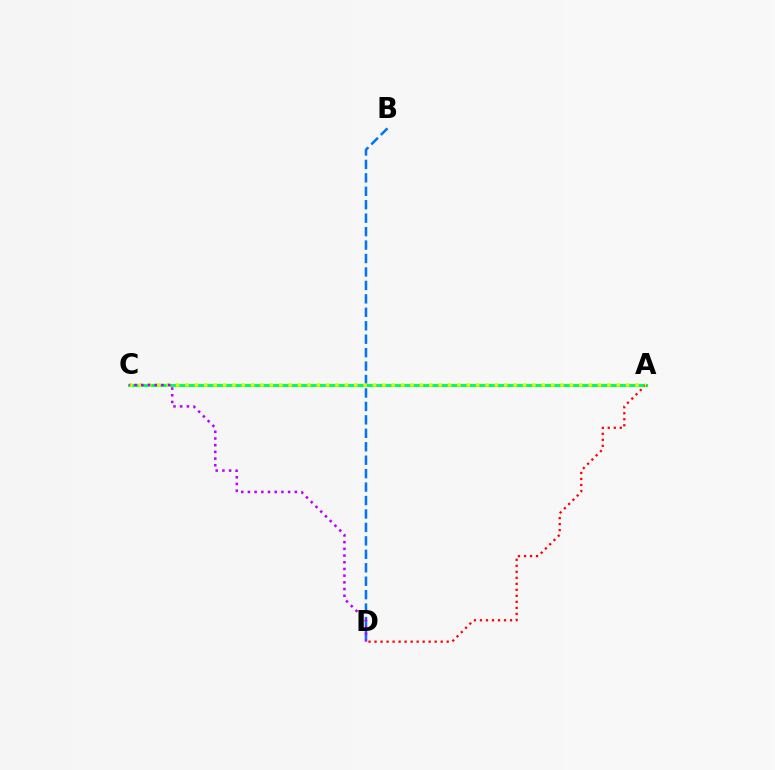{('A', 'C'): [{'color': '#00ff5c', 'line_style': 'solid', 'thickness': 2.14}, {'color': '#d1ff00', 'line_style': 'dotted', 'thickness': 2.55}], ('A', 'D'): [{'color': '#ff0000', 'line_style': 'dotted', 'thickness': 1.63}], ('B', 'D'): [{'color': '#0074ff', 'line_style': 'dashed', 'thickness': 1.83}], ('C', 'D'): [{'color': '#b900ff', 'line_style': 'dotted', 'thickness': 1.82}]}